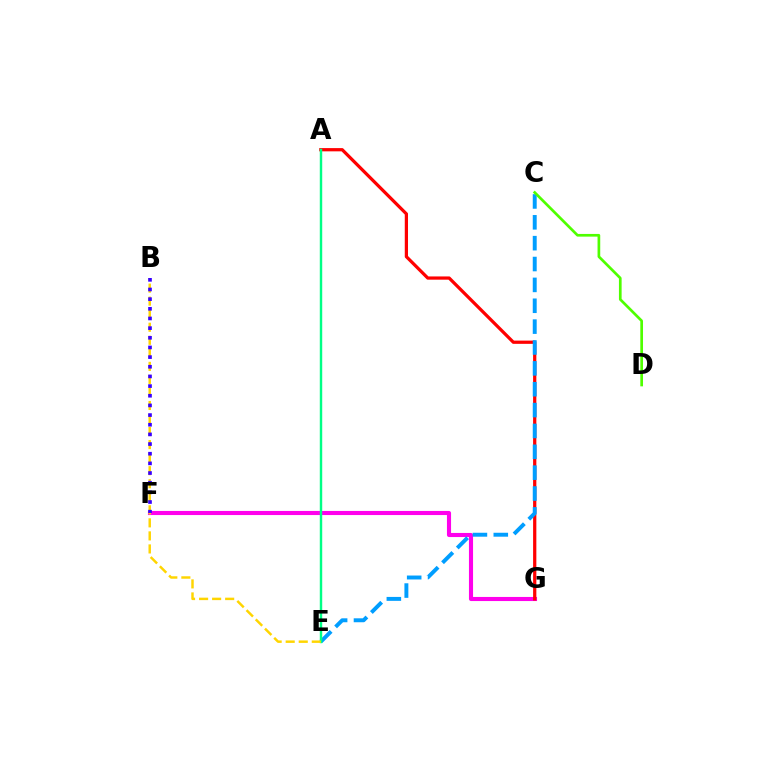{('F', 'G'): [{'color': '#ff00ed', 'line_style': 'solid', 'thickness': 2.95}], ('A', 'G'): [{'color': '#ff0000', 'line_style': 'solid', 'thickness': 2.33}], ('C', 'E'): [{'color': '#009eff', 'line_style': 'dashed', 'thickness': 2.83}], ('A', 'E'): [{'color': '#00ff86', 'line_style': 'solid', 'thickness': 1.75}], ('B', 'E'): [{'color': '#ffd500', 'line_style': 'dashed', 'thickness': 1.77}], ('C', 'D'): [{'color': '#4fff00', 'line_style': 'solid', 'thickness': 1.94}], ('B', 'F'): [{'color': '#3700ff', 'line_style': 'dotted', 'thickness': 2.62}]}